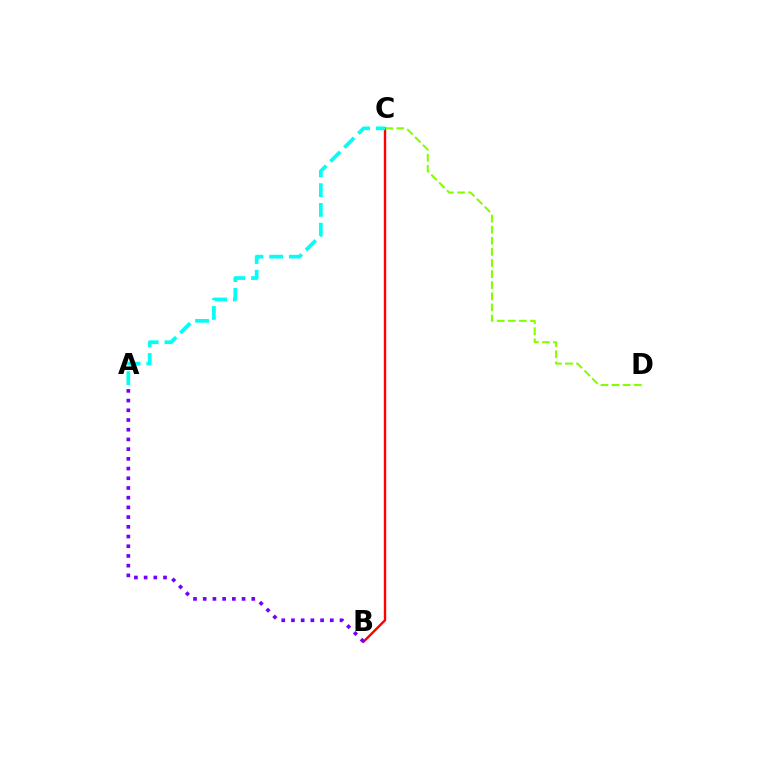{('B', 'C'): [{'color': '#ff0000', 'line_style': 'solid', 'thickness': 1.72}], ('C', 'D'): [{'color': '#84ff00', 'line_style': 'dashed', 'thickness': 1.51}], ('A', 'C'): [{'color': '#00fff6', 'line_style': 'dashed', 'thickness': 2.68}], ('A', 'B'): [{'color': '#7200ff', 'line_style': 'dotted', 'thickness': 2.64}]}